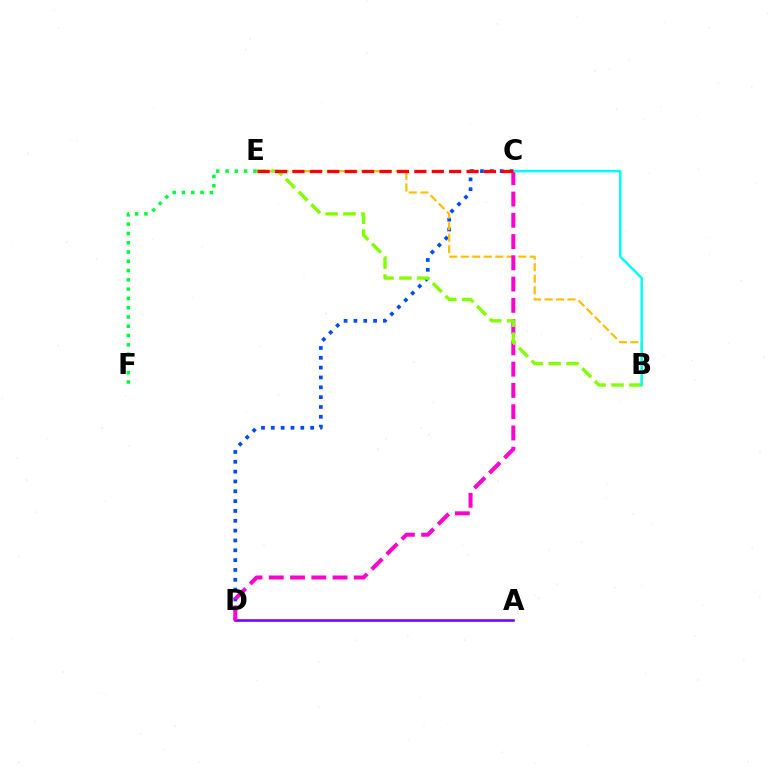{('C', 'D'): [{'color': '#004bff', 'line_style': 'dotted', 'thickness': 2.67}, {'color': '#ff00cf', 'line_style': 'dashed', 'thickness': 2.89}], ('B', 'E'): [{'color': '#ffbd00', 'line_style': 'dashed', 'thickness': 1.56}, {'color': '#84ff00', 'line_style': 'dashed', 'thickness': 2.44}], ('A', 'D'): [{'color': '#7200ff', 'line_style': 'solid', 'thickness': 1.86}], ('E', 'F'): [{'color': '#00ff39', 'line_style': 'dotted', 'thickness': 2.52}], ('B', 'C'): [{'color': '#00fff6', 'line_style': 'solid', 'thickness': 1.79}], ('C', 'E'): [{'color': '#ff0000', 'line_style': 'dashed', 'thickness': 2.37}]}